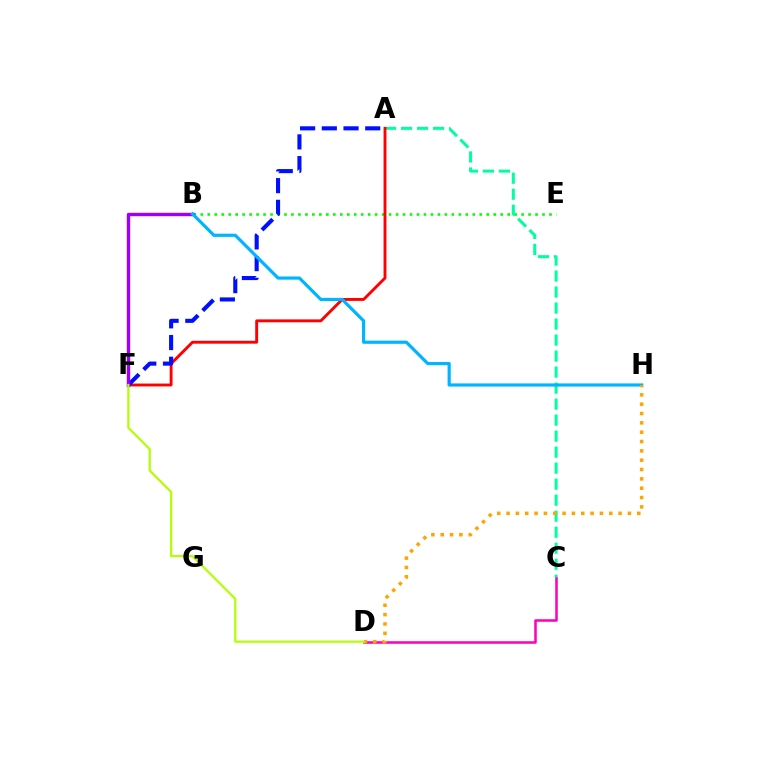{('B', 'E'): [{'color': '#08ff00', 'line_style': 'dotted', 'thickness': 1.89}], ('A', 'C'): [{'color': '#00ff9d', 'line_style': 'dashed', 'thickness': 2.17}], ('C', 'D'): [{'color': '#ff00bd', 'line_style': 'solid', 'thickness': 1.83}], ('A', 'F'): [{'color': '#ff0000', 'line_style': 'solid', 'thickness': 2.08}, {'color': '#0010ff', 'line_style': 'dashed', 'thickness': 2.95}], ('B', 'F'): [{'color': '#9b00ff', 'line_style': 'solid', 'thickness': 2.45}], ('B', 'H'): [{'color': '#00b5ff', 'line_style': 'solid', 'thickness': 2.29}], ('D', 'H'): [{'color': '#ffa500', 'line_style': 'dotted', 'thickness': 2.54}], ('D', 'F'): [{'color': '#b3ff00', 'line_style': 'solid', 'thickness': 1.58}]}